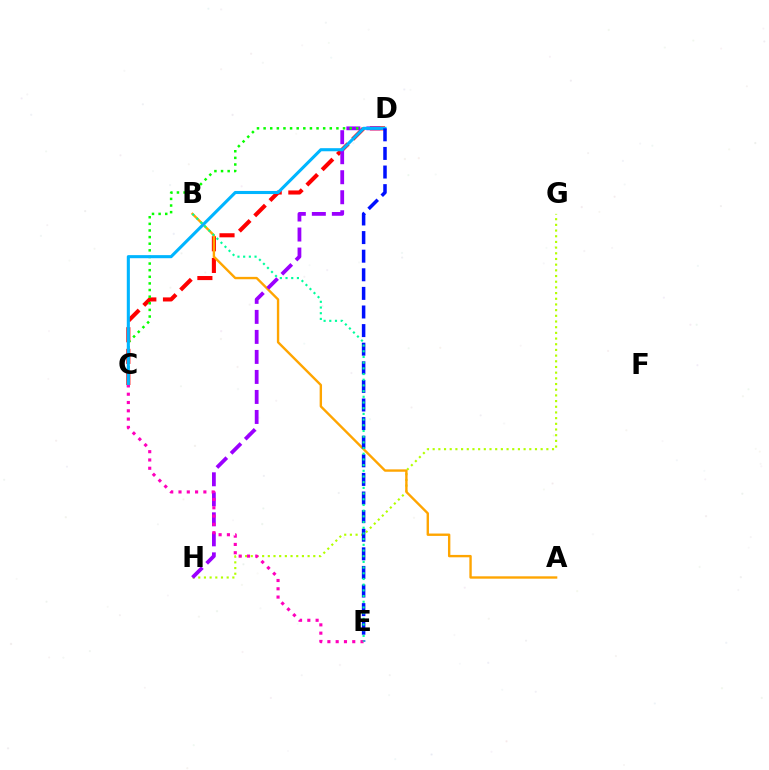{('C', 'D'): [{'color': '#ff0000', 'line_style': 'dashed', 'thickness': 2.94}, {'color': '#08ff00', 'line_style': 'dotted', 'thickness': 1.8}, {'color': '#00b5ff', 'line_style': 'solid', 'thickness': 2.22}], ('G', 'H'): [{'color': '#b3ff00', 'line_style': 'dotted', 'thickness': 1.54}], ('A', 'B'): [{'color': '#ffa500', 'line_style': 'solid', 'thickness': 1.71}], ('D', 'H'): [{'color': '#9b00ff', 'line_style': 'dashed', 'thickness': 2.72}], ('D', 'E'): [{'color': '#0010ff', 'line_style': 'dashed', 'thickness': 2.53}], ('C', 'E'): [{'color': '#ff00bd', 'line_style': 'dotted', 'thickness': 2.25}], ('B', 'E'): [{'color': '#00ff9d', 'line_style': 'dotted', 'thickness': 1.55}]}